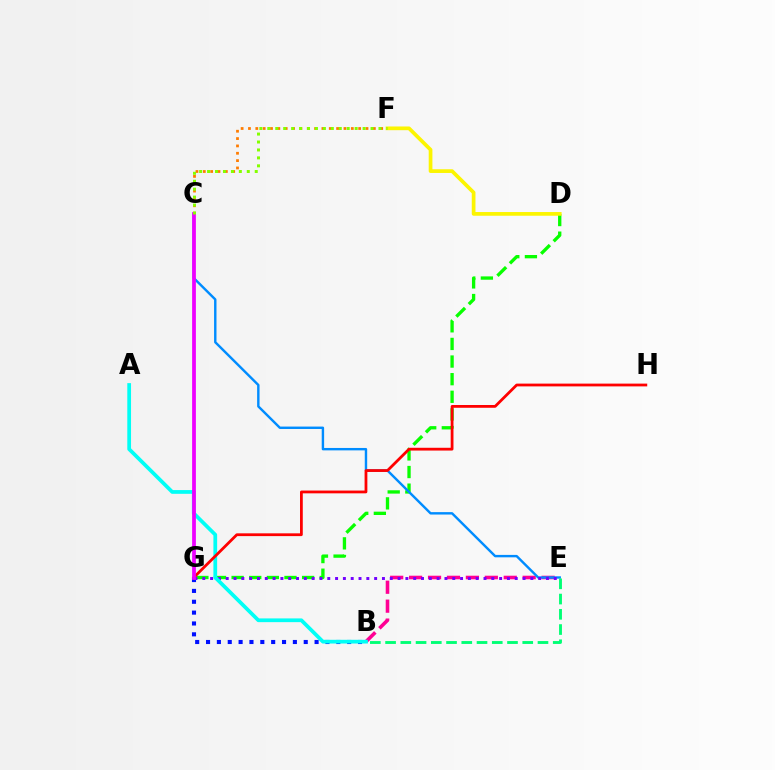{('B', 'G'): [{'color': '#0010ff', 'line_style': 'dotted', 'thickness': 2.95}], ('B', 'E'): [{'color': '#ff0094', 'line_style': 'dashed', 'thickness': 2.57}, {'color': '#00ff74', 'line_style': 'dashed', 'thickness': 2.07}], ('D', 'G'): [{'color': '#08ff00', 'line_style': 'dashed', 'thickness': 2.39}], ('C', 'E'): [{'color': '#008cff', 'line_style': 'solid', 'thickness': 1.74}], ('E', 'G'): [{'color': '#7200ff', 'line_style': 'dotted', 'thickness': 2.12}], ('A', 'B'): [{'color': '#00fff6', 'line_style': 'solid', 'thickness': 2.69}], ('C', 'F'): [{'color': '#ff7c00', 'line_style': 'dotted', 'thickness': 2.0}, {'color': '#84ff00', 'line_style': 'dotted', 'thickness': 2.16}], ('G', 'H'): [{'color': '#ff0000', 'line_style': 'solid', 'thickness': 2.0}], ('D', 'F'): [{'color': '#fcf500', 'line_style': 'solid', 'thickness': 2.67}], ('C', 'G'): [{'color': '#ee00ff', 'line_style': 'solid', 'thickness': 2.71}]}